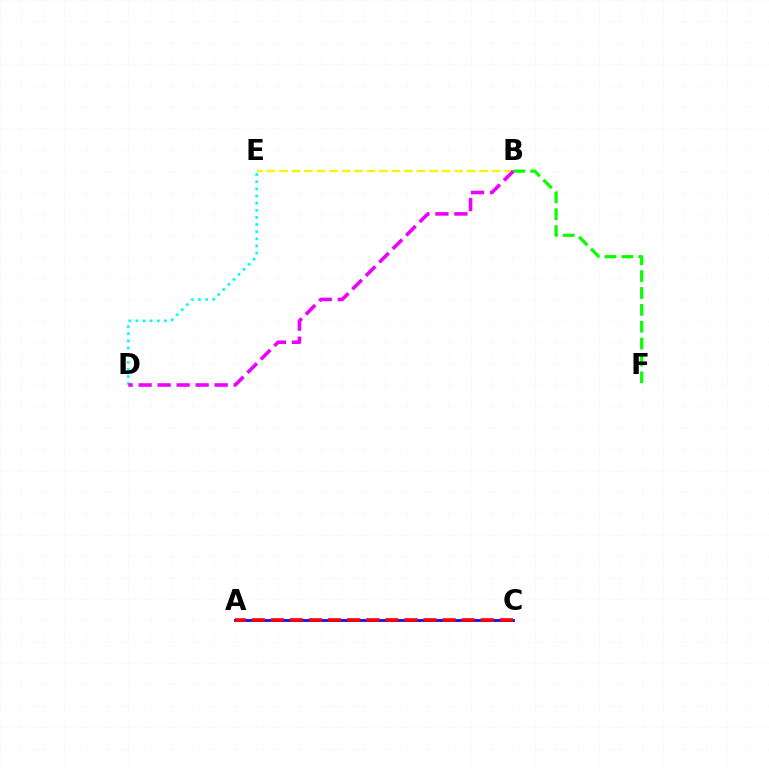{('B', 'E'): [{'color': '#fcf500', 'line_style': 'dashed', 'thickness': 1.7}], ('A', 'C'): [{'color': '#0010ff', 'line_style': 'solid', 'thickness': 2.0}, {'color': '#ff0000', 'line_style': 'dashed', 'thickness': 2.59}], ('B', 'F'): [{'color': '#08ff00', 'line_style': 'dashed', 'thickness': 2.29}], ('D', 'E'): [{'color': '#00fff6', 'line_style': 'dotted', 'thickness': 1.94}], ('B', 'D'): [{'color': '#ee00ff', 'line_style': 'dashed', 'thickness': 2.58}]}